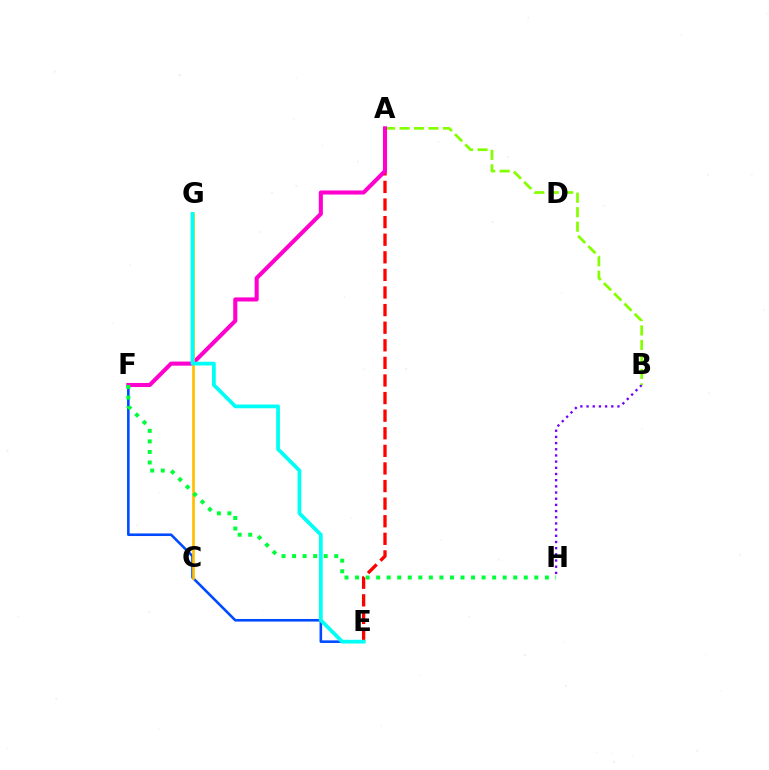{('E', 'F'): [{'color': '#004bff', 'line_style': 'solid', 'thickness': 1.87}], ('B', 'H'): [{'color': '#7200ff', 'line_style': 'dotted', 'thickness': 1.68}], ('A', 'E'): [{'color': '#ff0000', 'line_style': 'dashed', 'thickness': 2.39}], ('A', 'B'): [{'color': '#84ff00', 'line_style': 'dashed', 'thickness': 1.97}], ('A', 'F'): [{'color': '#ff00cf', 'line_style': 'solid', 'thickness': 2.94}], ('C', 'G'): [{'color': '#ffbd00', 'line_style': 'solid', 'thickness': 1.91}], ('E', 'G'): [{'color': '#00fff6', 'line_style': 'solid', 'thickness': 2.7}], ('F', 'H'): [{'color': '#00ff39', 'line_style': 'dotted', 'thickness': 2.87}]}